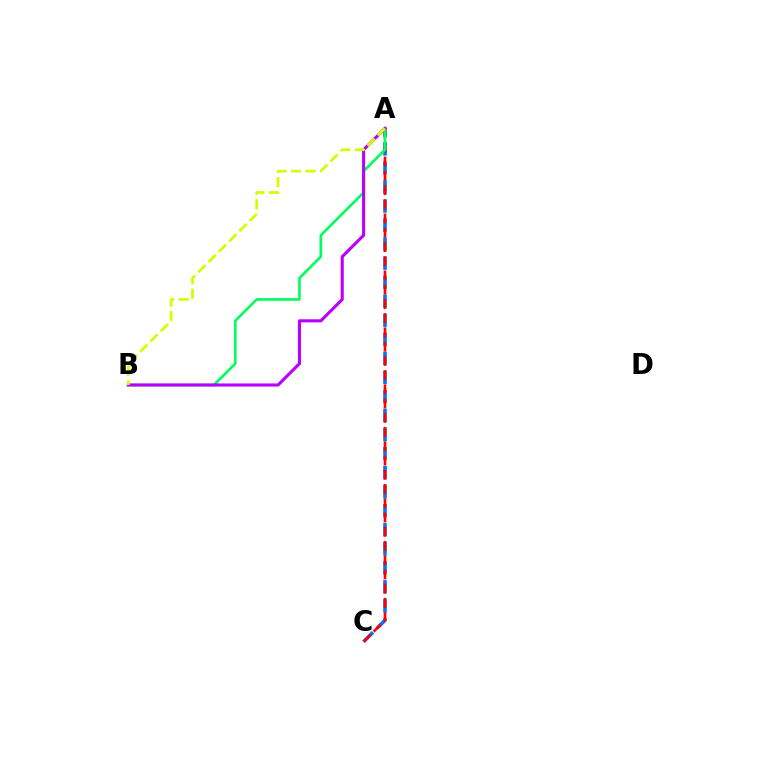{('A', 'C'): [{'color': '#0074ff', 'line_style': 'dashed', 'thickness': 2.59}, {'color': '#ff0000', 'line_style': 'dashed', 'thickness': 1.93}], ('A', 'B'): [{'color': '#00ff5c', 'line_style': 'solid', 'thickness': 1.92}, {'color': '#b900ff', 'line_style': 'solid', 'thickness': 2.23}, {'color': '#d1ff00', 'line_style': 'dashed', 'thickness': 1.97}]}